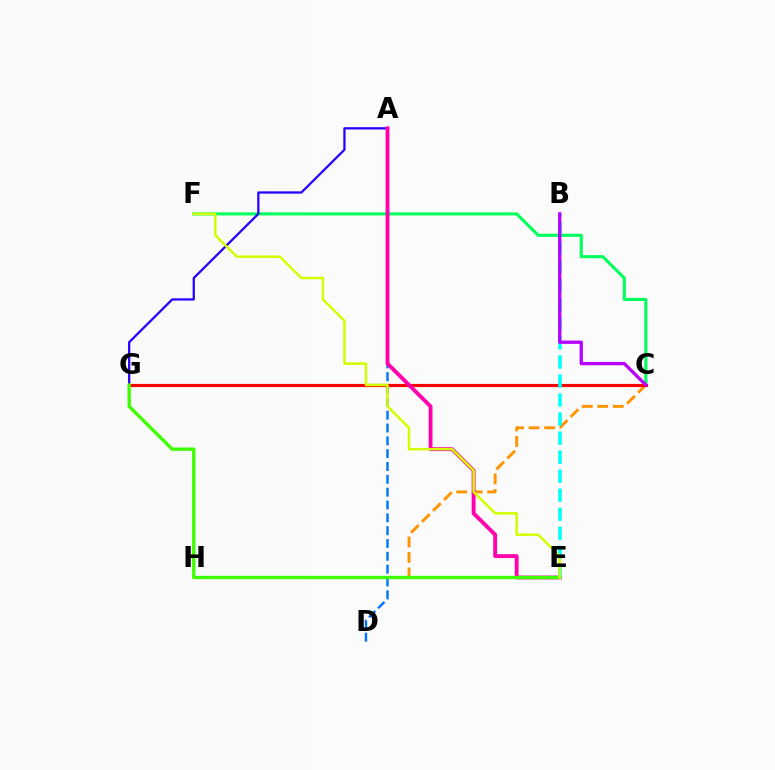{('C', 'H'): [{'color': '#ff9400', 'line_style': 'dashed', 'thickness': 2.11}], ('C', 'F'): [{'color': '#00ff5c', 'line_style': 'solid', 'thickness': 2.23}], ('A', 'D'): [{'color': '#0074ff', 'line_style': 'dashed', 'thickness': 1.74}], ('A', 'G'): [{'color': '#2500ff', 'line_style': 'solid', 'thickness': 1.63}], ('C', 'G'): [{'color': '#ff0000', 'line_style': 'solid', 'thickness': 2.27}], ('A', 'E'): [{'color': '#ff00ac', 'line_style': 'solid', 'thickness': 2.79}], ('B', 'E'): [{'color': '#00fff6', 'line_style': 'dashed', 'thickness': 2.59}], ('E', 'G'): [{'color': '#3dff00', 'line_style': 'solid', 'thickness': 2.4}], ('E', 'F'): [{'color': '#d1ff00', 'line_style': 'solid', 'thickness': 1.8}], ('B', 'C'): [{'color': '#b900ff', 'line_style': 'solid', 'thickness': 2.38}]}